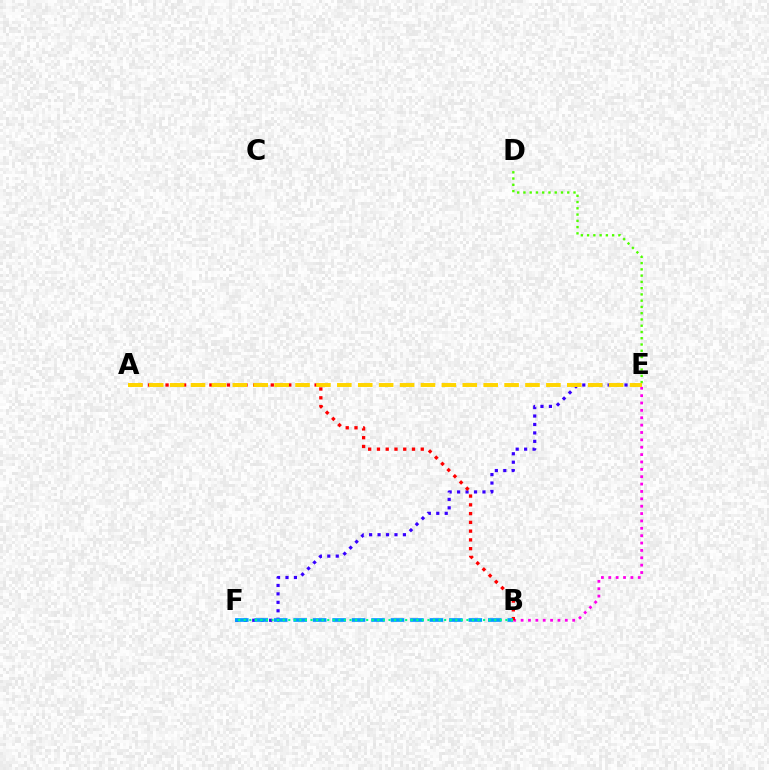{('B', 'E'): [{'color': '#ff00ed', 'line_style': 'dotted', 'thickness': 2.0}], ('E', 'F'): [{'color': '#3700ff', 'line_style': 'dotted', 'thickness': 2.29}], ('A', 'B'): [{'color': '#ff0000', 'line_style': 'dotted', 'thickness': 2.38}], ('D', 'E'): [{'color': '#4fff00', 'line_style': 'dotted', 'thickness': 1.7}], ('B', 'F'): [{'color': '#009eff', 'line_style': 'dashed', 'thickness': 2.64}, {'color': '#00ff86', 'line_style': 'dotted', 'thickness': 1.51}], ('A', 'E'): [{'color': '#ffd500', 'line_style': 'dashed', 'thickness': 2.84}]}